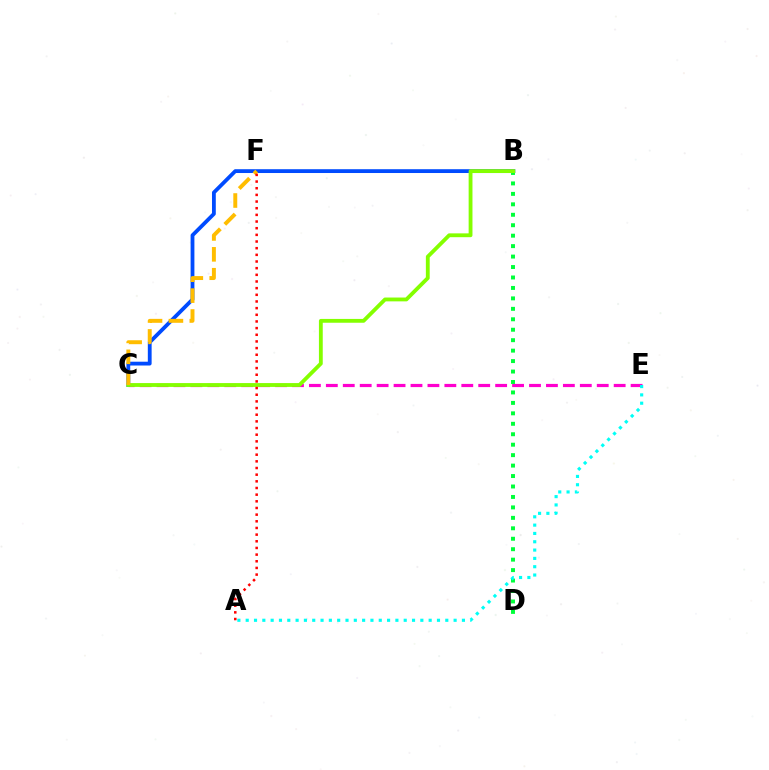{('B', 'F'): [{'color': '#7200ff', 'line_style': 'dotted', 'thickness': 2.09}], ('C', 'E'): [{'color': '#ff00cf', 'line_style': 'dashed', 'thickness': 2.3}], ('B', 'C'): [{'color': '#004bff', 'line_style': 'solid', 'thickness': 2.74}, {'color': '#84ff00', 'line_style': 'solid', 'thickness': 2.75}], ('B', 'D'): [{'color': '#00ff39', 'line_style': 'dotted', 'thickness': 2.84}], ('A', 'E'): [{'color': '#00fff6', 'line_style': 'dotted', 'thickness': 2.26}], ('C', 'F'): [{'color': '#ffbd00', 'line_style': 'dashed', 'thickness': 2.84}], ('A', 'F'): [{'color': '#ff0000', 'line_style': 'dotted', 'thickness': 1.81}]}